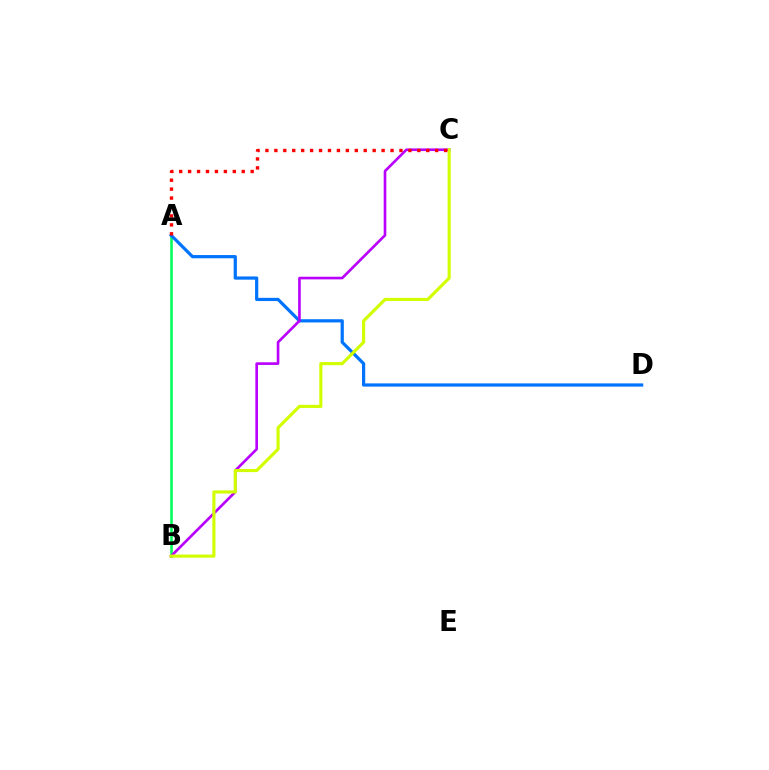{('A', 'B'): [{'color': '#00ff5c', 'line_style': 'solid', 'thickness': 1.85}], ('A', 'D'): [{'color': '#0074ff', 'line_style': 'solid', 'thickness': 2.32}], ('B', 'C'): [{'color': '#b900ff', 'line_style': 'solid', 'thickness': 1.9}, {'color': '#d1ff00', 'line_style': 'solid', 'thickness': 2.25}], ('A', 'C'): [{'color': '#ff0000', 'line_style': 'dotted', 'thickness': 2.43}]}